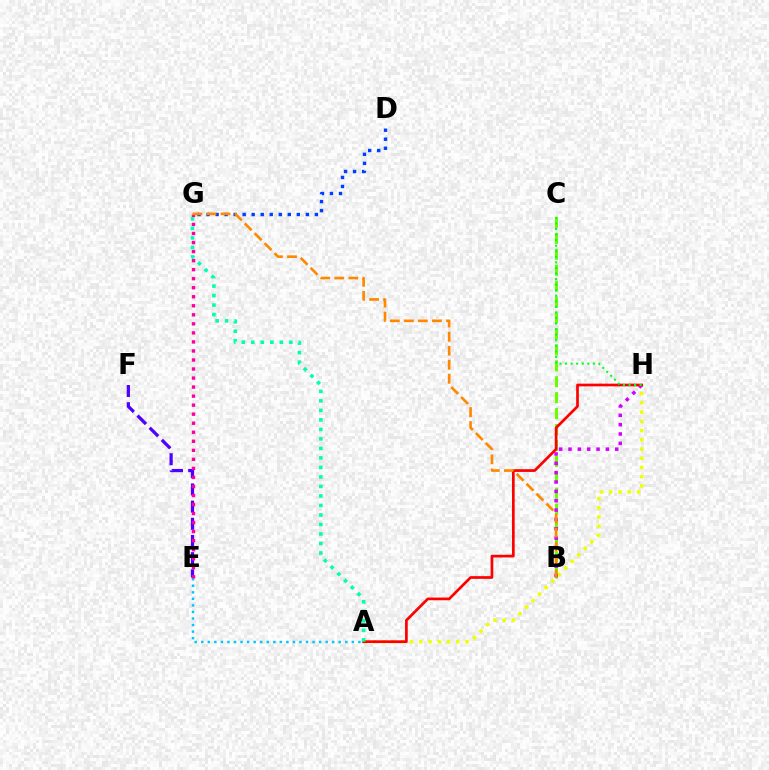{('A', 'H'): [{'color': '#eeff00', 'line_style': 'dotted', 'thickness': 2.51}, {'color': '#ff0000', 'line_style': 'solid', 'thickness': 1.94}], ('B', 'C'): [{'color': '#66ff00', 'line_style': 'dashed', 'thickness': 2.16}], ('E', 'F'): [{'color': '#4f00ff', 'line_style': 'dashed', 'thickness': 2.34}], ('B', 'H'): [{'color': '#d600ff', 'line_style': 'dotted', 'thickness': 2.54}], ('D', 'G'): [{'color': '#003fff', 'line_style': 'dotted', 'thickness': 2.45}], ('A', 'E'): [{'color': '#00c7ff', 'line_style': 'dotted', 'thickness': 1.78}], ('C', 'H'): [{'color': '#00ff27', 'line_style': 'dotted', 'thickness': 1.51}], ('E', 'G'): [{'color': '#ff00a0', 'line_style': 'dotted', 'thickness': 2.45}], ('B', 'G'): [{'color': '#ff8800', 'line_style': 'dashed', 'thickness': 1.91}], ('A', 'G'): [{'color': '#00ffaf', 'line_style': 'dotted', 'thickness': 2.58}]}